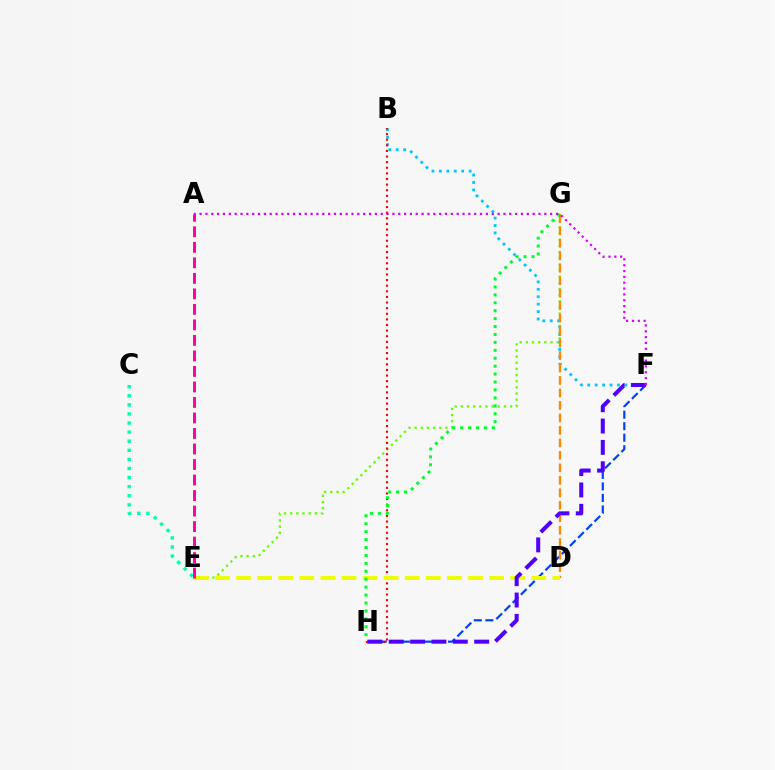{('E', 'G'): [{'color': '#66ff00', 'line_style': 'dotted', 'thickness': 1.67}], ('B', 'F'): [{'color': '#00c7ff', 'line_style': 'dotted', 'thickness': 2.02}], ('C', 'E'): [{'color': '#00ffaf', 'line_style': 'dotted', 'thickness': 2.47}], ('F', 'H'): [{'color': '#003fff', 'line_style': 'dashed', 'thickness': 1.57}, {'color': '#4f00ff', 'line_style': 'dashed', 'thickness': 2.9}], ('D', 'G'): [{'color': '#ff8800', 'line_style': 'dashed', 'thickness': 1.69}], ('B', 'H'): [{'color': '#ff0000', 'line_style': 'dotted', 'thickness': 1.53}], ('D', 'E'): [{'color': '#eeff00', 'line_style': 'dashed', 'thickness': 2.86}], ('A', 'E'): [{'color': '#ff00a0', 'line_style': 'dashed', 'thickness': 2.11}], ('G', 'H'): [{'color': '#00ff27', 'line_style': 'dotted', 'thickness': 2.15}], ('A', 'F'): [{'color': '#d600ff', 'line_style': 'dotted', 'thickness': 1.59}]}